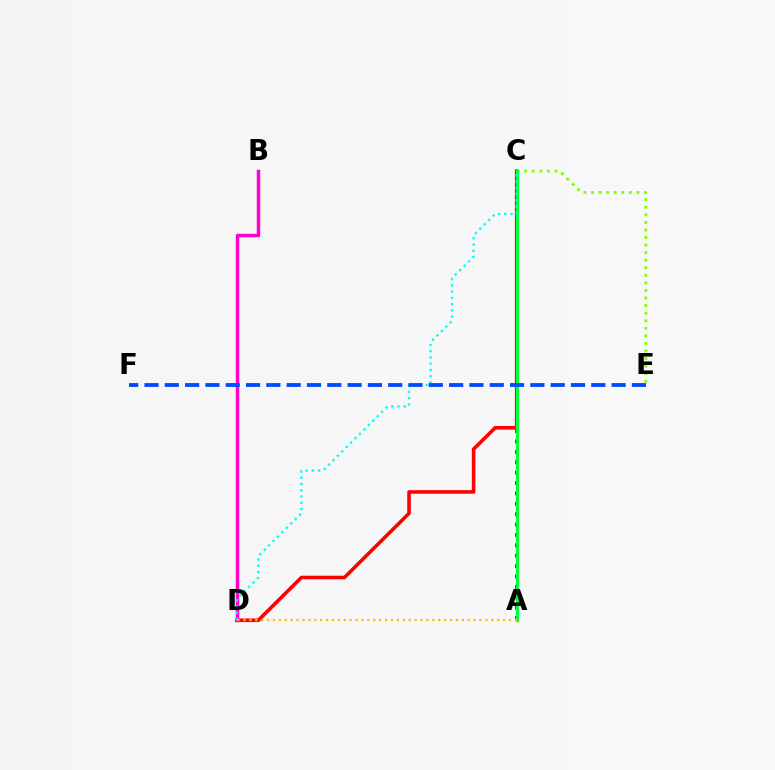{('A', 'C'): [{'color': '#7200ff', 'line_style': 'dotted', 'thickness': 2.82}, {'color': '#00ff39', 'line_style': 'solid', 'thickness': 2.32}], ('C', 'D'): [{'color': '#ff0000', 'line_style': 'solid', 'thickness': 2.57}, {'color': '#00fff6', 'line_style': 'dotted', 'thickness': 1.69}], ('C', 'E'): [{'color': '#84ff00', 'line_style': 'dotted', 'thickness': 2.06}], ('B', 'D'): [{'color': '#ff00cf', 'line_style': 'solid', 'thickness': 2.49}], ('A', 'D'): [{'color': '#ffbd00', 'line_style': 'dotted', 'thickness': 1.6}], ('E', 'F'): [{'color': '#004bff', 'line_style': 'dashed', 'thickness': 2.76}]}